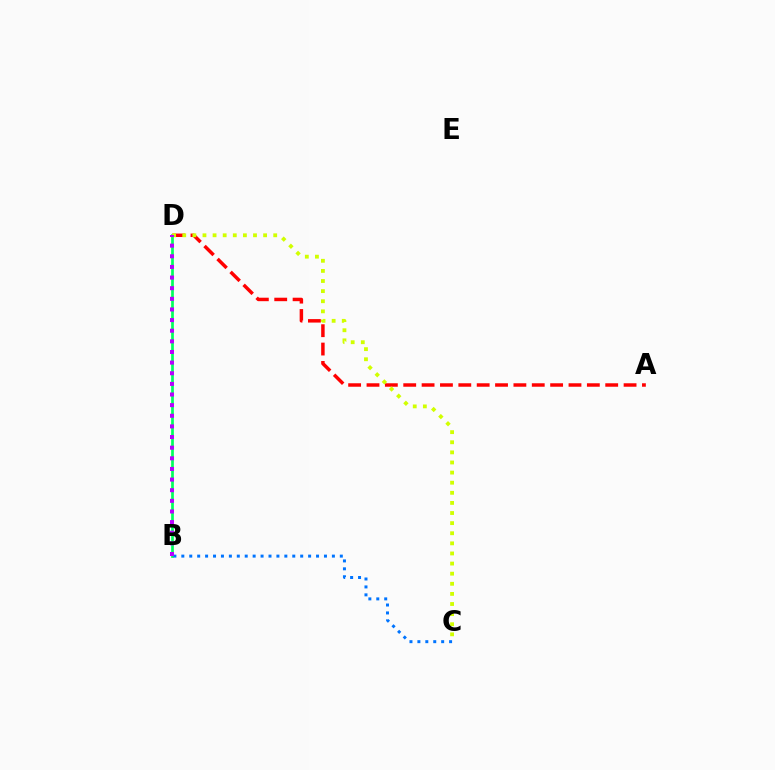{('B', 'D'): [{'color': '#00ff5c', 'line_style': 'solid', 'thickness': 1.94}, {'color': '#b900ff', 'line_style': 'dotted', 'thickness': 2.89}], ('A', 'D'): [{'color': '#ff0000', 'line_style': 'dashed', 'thickness': 2.49}], ('B', 'C'): [{'color': '#0074ff', 'line_style': 'dotted', 'thickness': 2.15}], ('C', 'D'): [{'color': '#d1ff00', 'line_style': 'dotted', 'thickness': 2.75}]}